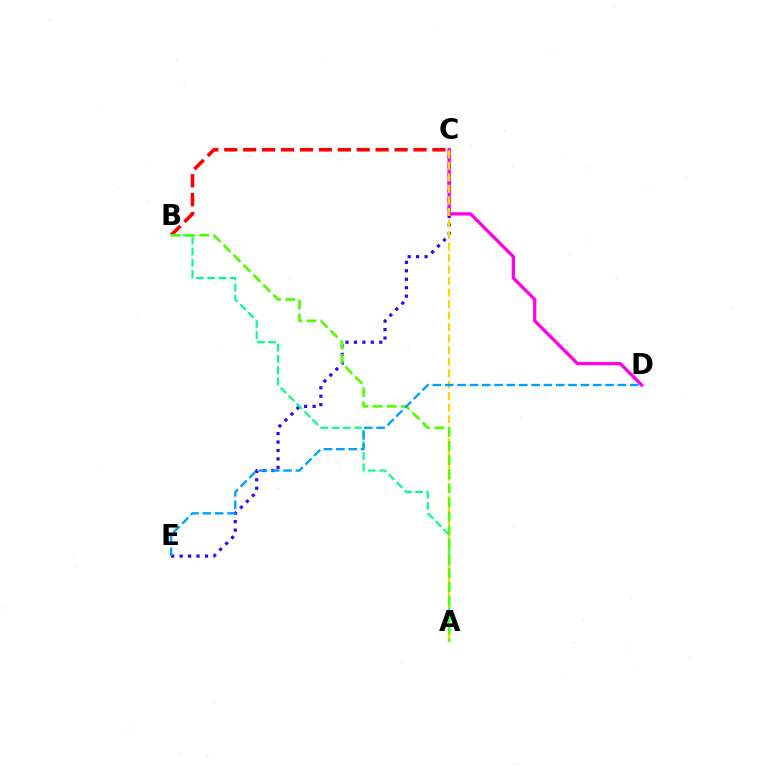{('C', 'E'): [{'color': '#3700ff', 'line_style': 'dotted', 'thickness': 2.3}], ('C', 'D'): [{'color': '#ff00ed', 'line_style': 'solid', 'thickness': 2.36}], ('B', 'C'): [{'color': '#ff0000', 'line_style': 'dashed', 'thickness': 2.57}], ('A', 'B'): [{'color': '#00ff86', 'line_style': 'dashed', 'thickness': 1.53}, {'color': '#4fff00', 'line_style': 'dashed', 'thickness': 1.91}], ('A', 'C'): [{'color': '#ffd500', 'line_style': 'dashed', 'thickness': 1.56}], ('D', 'E'): [{'color': '#009eff', 'line_style': 'dashed', 'thickness': 1.68}]}